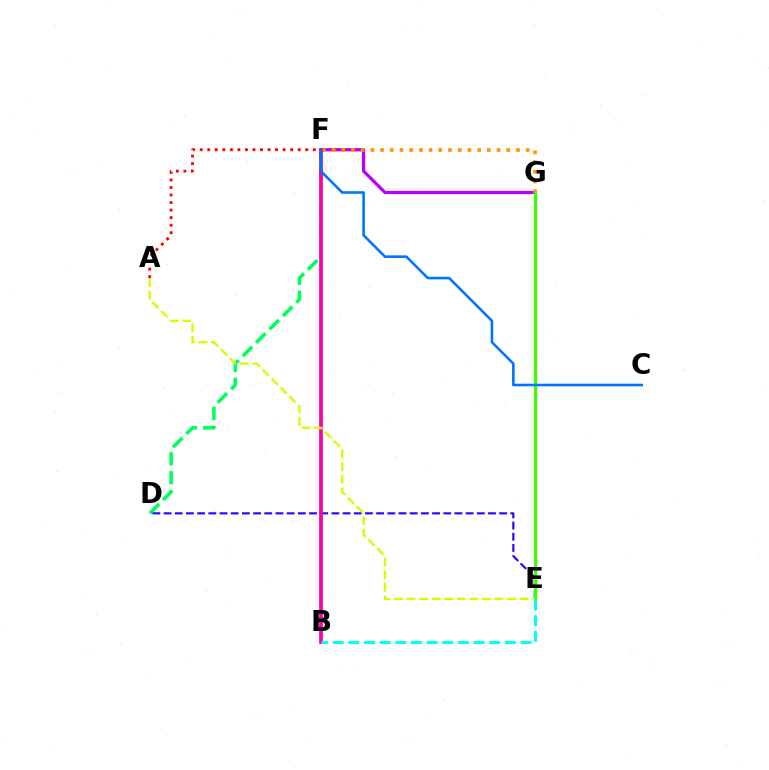{('D', 'F'): [{'color': '#00ff5c', 'line_style': 'dashed', 'thickness': 2.57}], ('F', 'G'): [{'color': '#b900ff', 'line_style': 'solid', 'thickness': 2.34}, {'color': '#ff9400', 'line_style': 'dotted', 'thickness': 2.64}], ('D', 'E'): [{'color': '#2500ff', 'line_style': 'dashed', 'thickness': 1.52}], ('E', 'G'): [{'color': '#3dff00', 'line_style': 'solid', 'thickness': 2.29}], ('B', 'F'): [{'color': '#ff00ac', 'line_style': 'solid', 'thickness': 2.7}], ('B', 'E'): [{'color': '#00fff6', 'line_style': 'dashed', 'thickness': 2.13}], ('C', 'F'): [{'color': '#0074ff', 'line_style': 'solid', 'thickness': 1.87}], ('A', 'E'): [{'color': '#d1ff00', 'line_style': 'dashed', 'thickness': 1.71}], ('A', 'F'): [{'color': '#ff0000', 'line_style': 'dotted', 'thickness': 2.05}]}